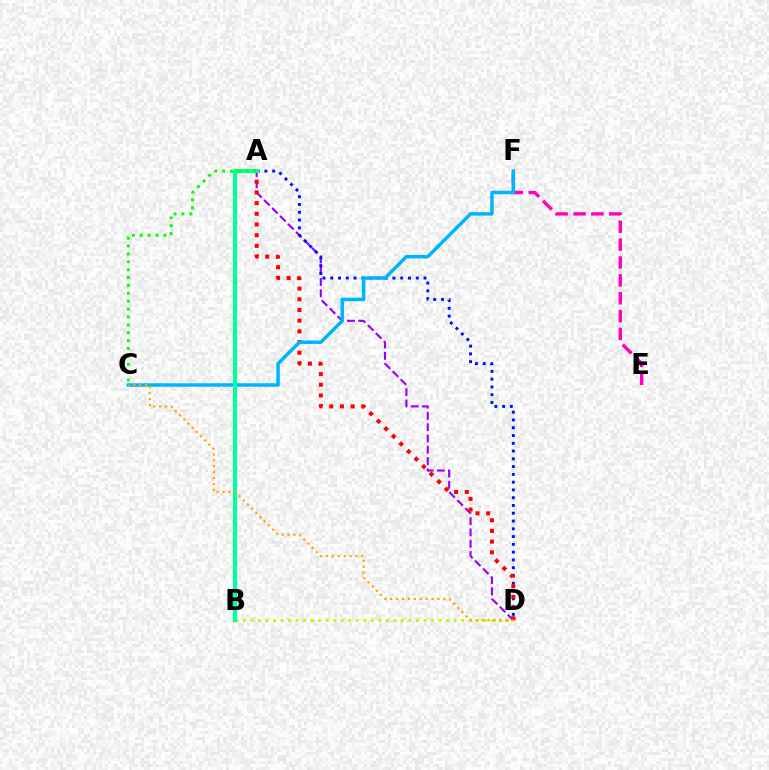{('A', 'D'): [{'color': '#9b00ff', 'line_style': 'dashed', 'thickness': 1.53}, {'color': '#0010ff', 'line_style': 'dotted', 'thickness': 2.11}, {'color': '#ff0000', 'line_style': 'dotted', 'thickness': 2.9}], ('B', 'D'): [{'color': '#b3ff00', 'line_style': 'dotted', 'thickness': 2.04}], ('E', 'F'): [{'color': '#ff00bd', 'line_style': 'dashed', 'thickness': 2.43}], ('C', 'F'): [{'color': '#00b5ff', 'line_style': 'solid', 'thickness': 2.52}], ('A', 'B'): [{'color': '#00ff9d', 'line_style': 'solid', 'thickness': 2.95}], ('A', 'C'): [{'color': '#08ff00', 'line_style': 'dotted', 'thickness': 2.14}], ('C', 'D'): [{'color': '#ffa500', 'line_style': 'dotted', 'thickness': 1.6}]}